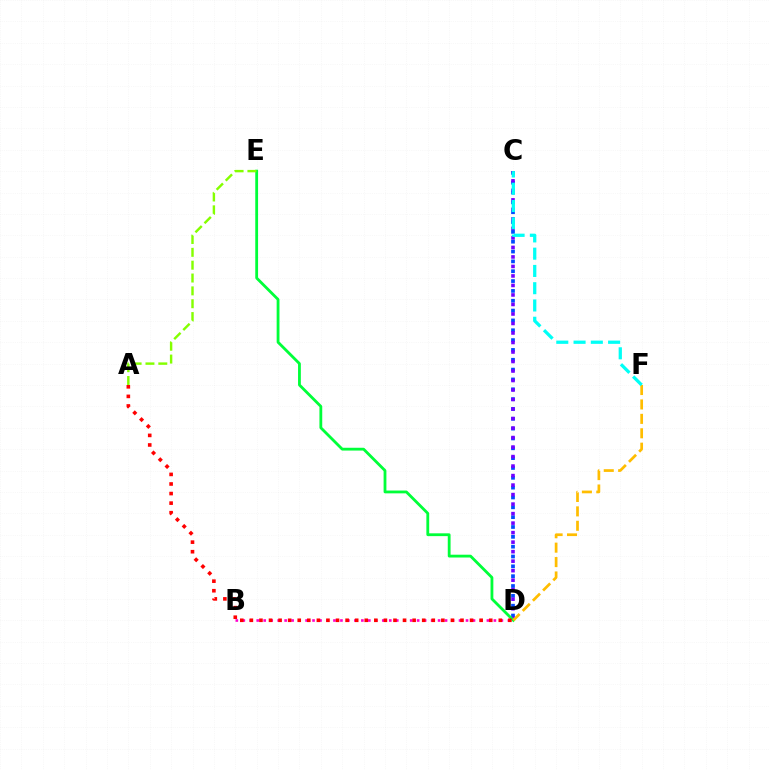{('B', 'D'): [{'color': '#ff00cf', 'line_style': 'dotted', 'thickness': 1.9}], ('C', 'D'): [{'color': '#004bff', 'line_style': 'dotted', 'thickness': 2.67}, {'color': '#7200ff', 'line_style': 'dotted', 'thickness': 2.58}], ('D', 'E'): [{'color': '#00ff39', 'line_style': 'solid', 'thickness': 2.02}], ('A', 'E'): [{'color': '#84ff00', 'line_style': 'dashed', 'thickness': 1.74}], ('A', 'D'): [{'color': '#ff0000', 'line_style': 'dotted', 'thickness': 2.6}], ('D', 'F'): [{'color': '#ffbd00', 'line_style': 'dashed', 'thickness': 1.96}], ('C', 'F'): [{'color': '#00fff6', 'line_style': 'dashed', 'thickness': 2.35}]}